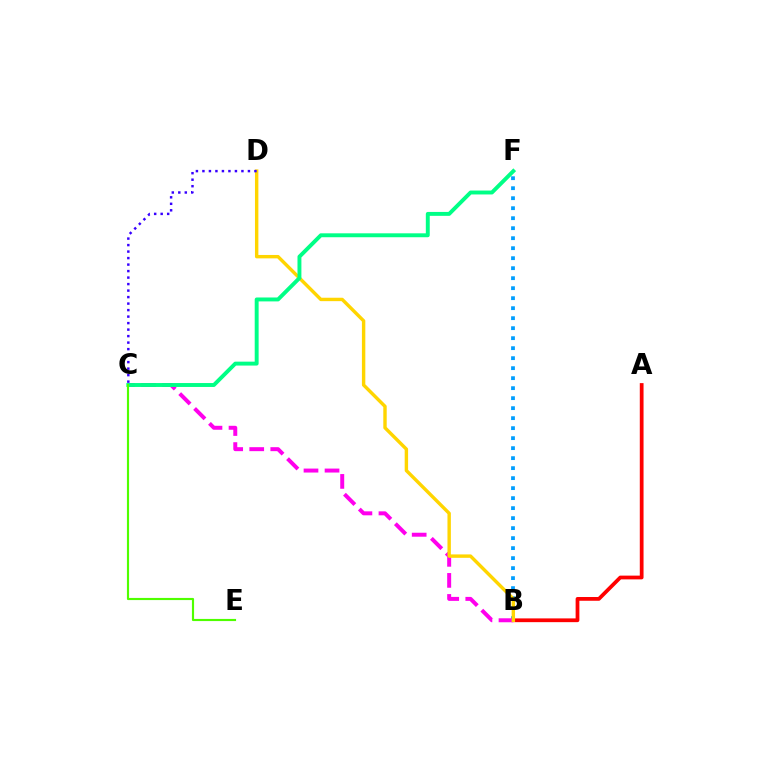{('A', 'B'): [{'color': '#ff0000', 'line_style': 'solid', 'thickness': 2.7}], ('B', 'F'): [{'color': '#009eff', 'line_style': 'dotted', 'thickness': 2.72}], ('B', 'C'): [{'color': '#ff00ed', 'line_style': 'dashed', 'thickness': 2.86}], ('B', 'D'): [{'color': '#ffd500', 'line_style': 'solid', 'thickness': 2.45}], ('C', 'D'): [{'color': '#3700ff', 'line_style': 'dotted', 'thickness': 1.77}], ('C', 'F'): [{'color': '#00ff86', 'line_style': 'solid', 'thickness': 2.82}], ('C', 'E'): [{'color': '#4fff00', 'line_style': 'solid', 'thickness': 1.55}]}